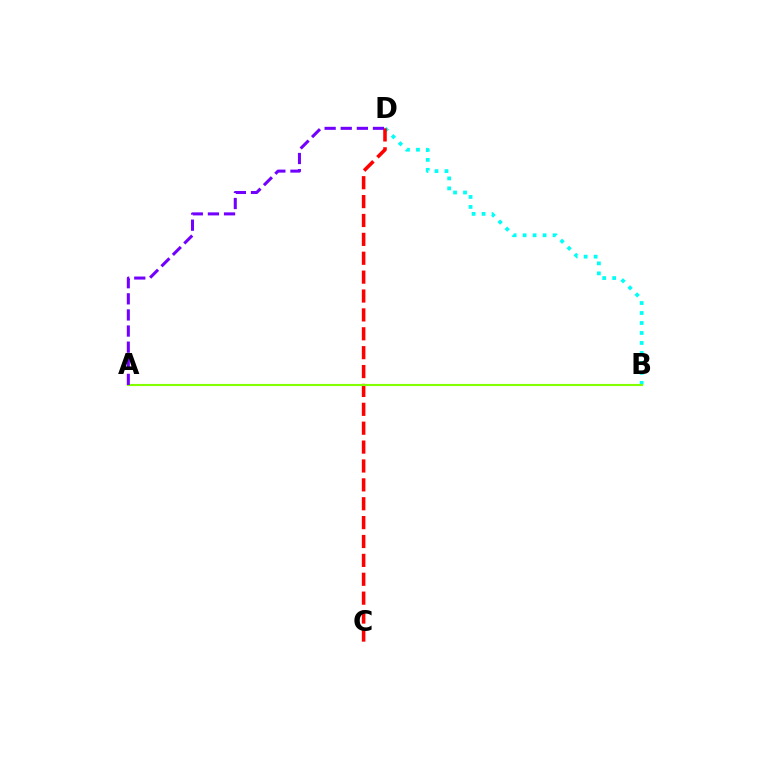{('B', 'D'): [{'color': '#00fff6', 'line_style': 'dotted', 'thickness': 2.71}], ('C', 'D'): [{'color': '#ff0000', 'line_style': 'dashed', 'thickness': 2.57}], ('A', 'B'): [{'color': '#84ff00', 'line_style': 'solid', 'thickness': 1.52}], ('A', 'D'): [{'color': '#7200ff', 'line_style': 'dashed', 'thickness': 2.19}]}